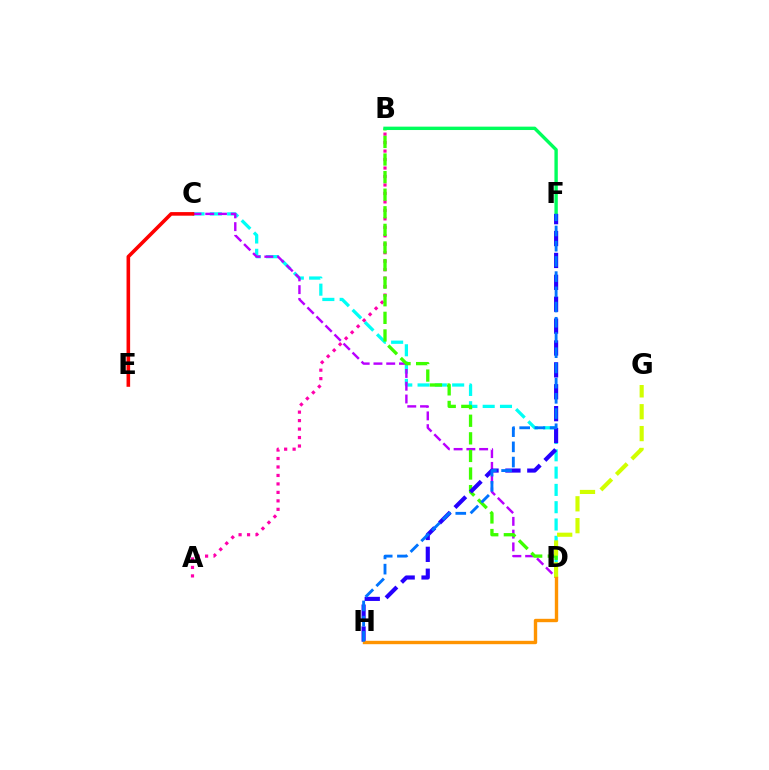{('C', 'D'): [{'color': '#00fff6', 'line_style': 'dashed', 'thickness': 2.35}, {'color': '#b900ff', 'line_style': 'dashed', 'thickness': 1.73}], ('A', 'B'): [{'color': '#ff00ac', 'line_style': 'dotted', 'thickness': 2.3}], ('B', 'D'): [{'color': '#3dff00', 'line_style': 'dashed', 'thickness': 2.39}], ('B', 'F'): [{'color': '#00ff5c', 'line_style': 'solid', 'thickness': 2.43}], ('F', 'H'): [{'color': '#2500ff', 'line_style': 'dashed', 'thickness': 2.97}, {'color': '#0074ff', 'line_style': 'dashed', 'thickness': 2.07}], ('D', 'G'): [{'color': '#d1ff00', 'line_style': 'dashed', 'thickness': 2.97}], ('D', 'H'): [{'color': '#ff9400', 'line_style': 'solid', 'thickness': 2.44}], ('C', 'E'): [{'color': '#ff0000', 'line_style': 'solid', 'thickness': 2.59}]}